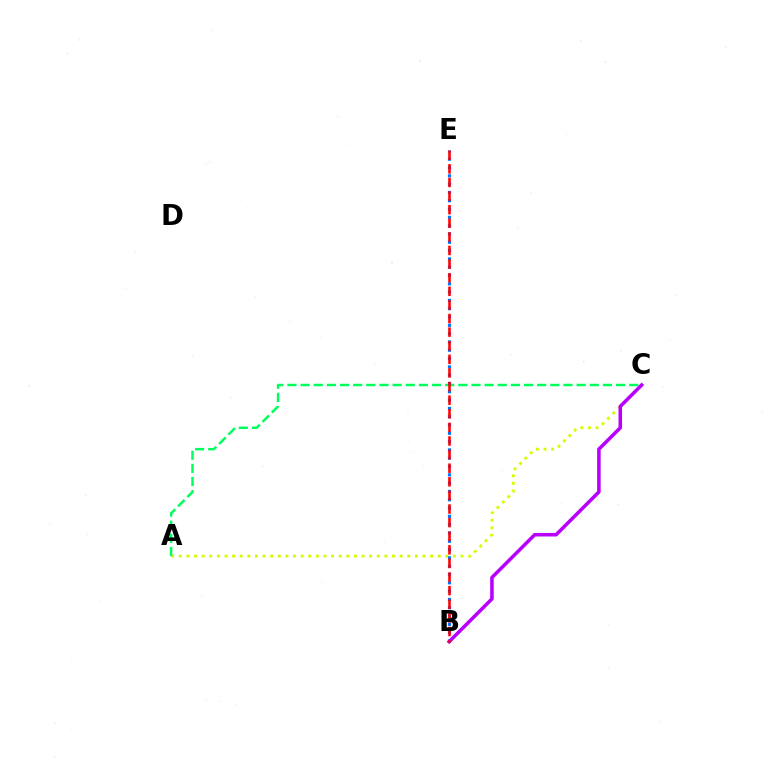{('A', 'C'): [{'color': '#d1ff00', 'line_style': 'dotted', 'thickness': 2.07}, {'color': '#00ff5c', 'line_style': 'dashed', 'thickness': 1.79}], ('B', 'E'): [{'color': '#0074ff', 'line_style': 'dotted', 'thickness': 2.26}, {'color': '#ff0000', 'line_style': 'dashed', 'thickness': 1.85}], ('B', 'C'): [{'color': '#b900ff', 'line_style': 'solid', 'thickness': 2.55}]}